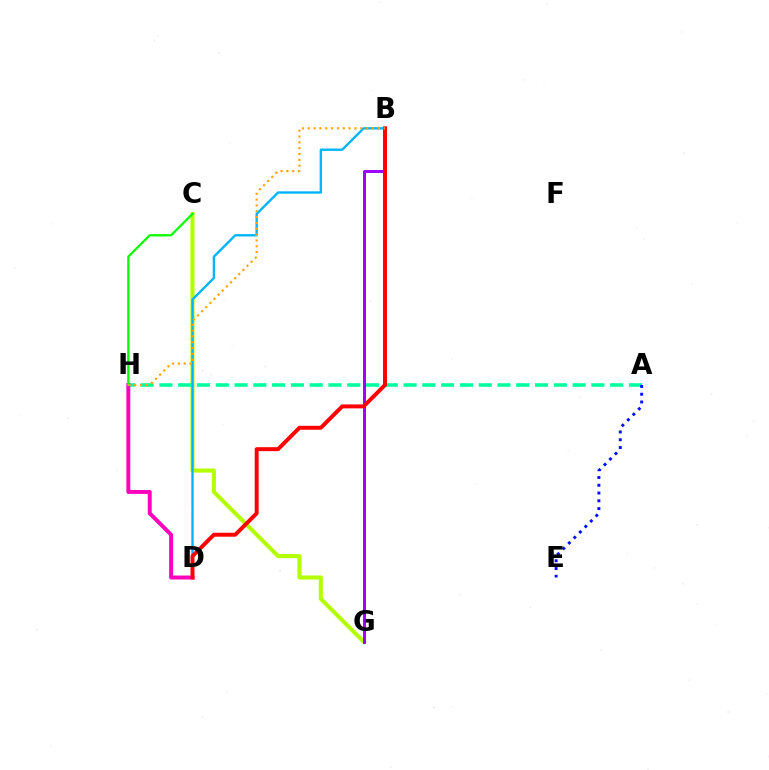{('C', 'G'): [{'color': '#b3ff00', 'line_style': 'solid', 'thickness': 2.93}], ('A', 'H'): [{'color': '#00ff9d', 'line_style': 'dashed', 'thickness': 2.55}], ('B', 'D'): [{'color': '#00b5ff', 'line_style': 'solid', 'thickness': 1.7}, {'color': '#ff0000', 'line_style': 'solid', 'thickness': 2.84}], ('D', 'H'): [{'color': '#ff00bd', 'line_style': 'solid', 'thickness': 2.84}], ('C', 'H'): [{'color': '#08ff00', 'line_style': 'solid', 'thickness': 1.64}], ('B', 'G'): [{'color': '#9b00ff', 'line_style': 'solid', 'thickness': 2.11}], ('B', 'H'): [{'color': '#ffa500', 'line_style': 'dotted', 'thickness': 1.58}], ('A', 'E'): [{'color': '#0010ff', 'line_style': 'dotted', 'thickness': 2.11}]}